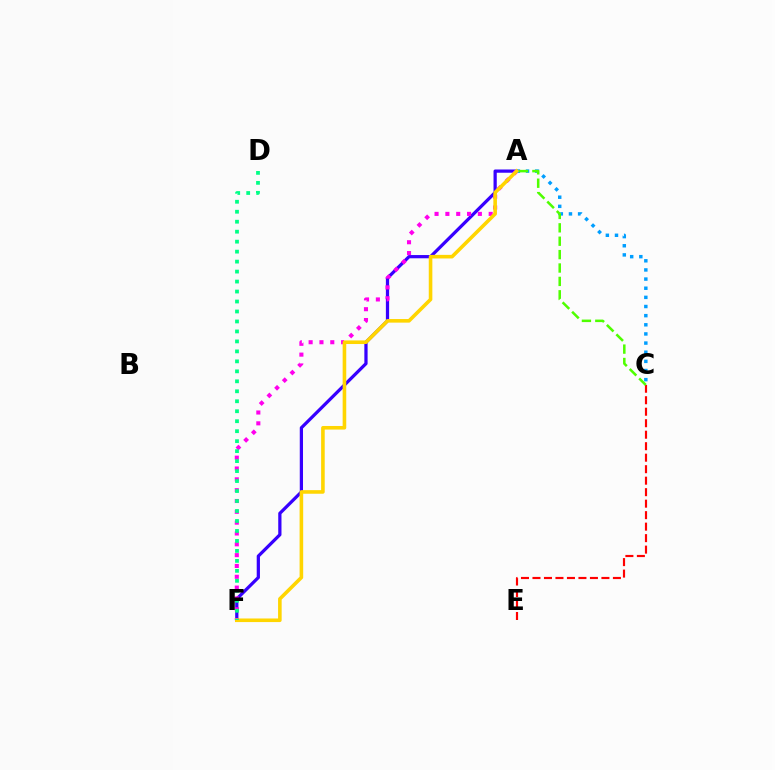{('A', 'F'): [{'color': '#3700ff', 'line_style': 'solid', 'thickness': 2.33}, {'color': '#ff00ed', 'line_style': 'dotted', 'thickness': 2.94}, {'color': '#ffd500', 'line_style': 'solid', 'thickness': 2.59}], ('A', 'C'): [{'color': '#009eff', 'line_style': 'dotted', 'thickness': 2.48}, {'color': '#4fff00', 'line_style': 'dashed', 'thickness': 1.82}], ('C', 'E'): [{'color': '#ff0000', 'line_style': 'dashed', 'thickness': 1.56}], ('D', 'F'): [{'color': '#00ff86', 'line_style': 'dotted', 'thickness': 2.71}]}